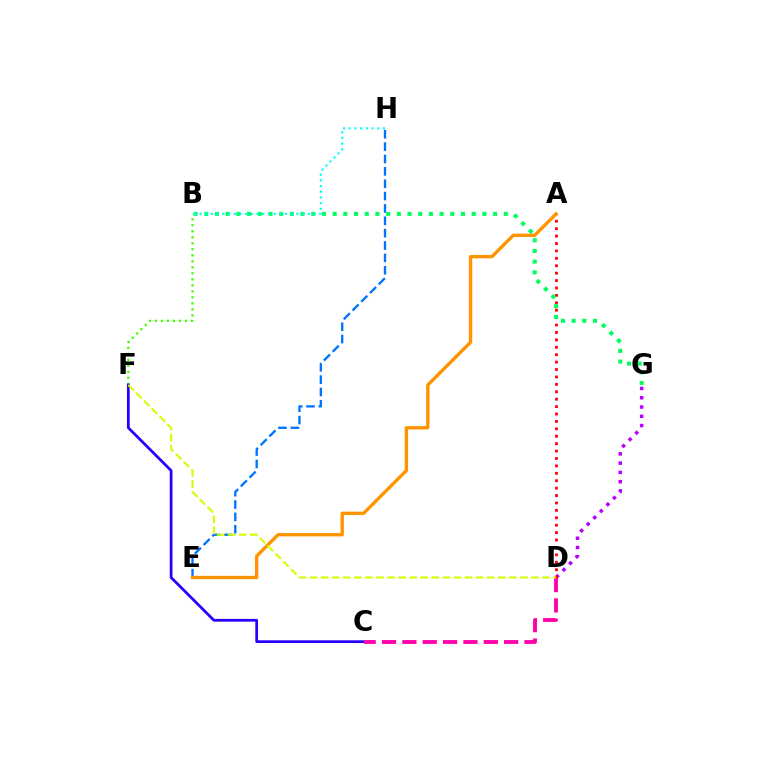{('B', 'F'): [{'color': '#3dff00', 'line_style': 'dotted', 'thickness': 1.63}], ('D', 'G'): [{'color': '#b900ff', 'line_style': 'dotted', 'thickness': 2.52}], ('E', 'H'): [{'color': '#0074ff', 'line_style': 'dashed', 'thickness': 1.68}], ('A', 'D'): [{'color': '#ff0000', 'line_style': 'dotted', 'thickness': 2.01}], ('C', 'F'): [{'color': '#2500ff', 'line_style': 'solid', 'thickness': 1.98}], ('C', 'D'): [{'color': '#ff00ac', 'line_style': 'dashed', 'thickness': 2.76}], ('A', 'E'): [{'color': '#ff9400', 'line_style': 'solid', 'thickness': 2.42}], ('B', 'G'): [{'color': '#00ff5c', 'line_style': 'dotted', 'thickness': 2.91}], ('B', 'H'): [{'color': '#00fff6', 'line_style': 'dotted', 'thickness': 1.55}], ('D', 'F'): [{'color': '#d1ff00', 'line_style': 'dashed', 'thickness': 1.5}]}